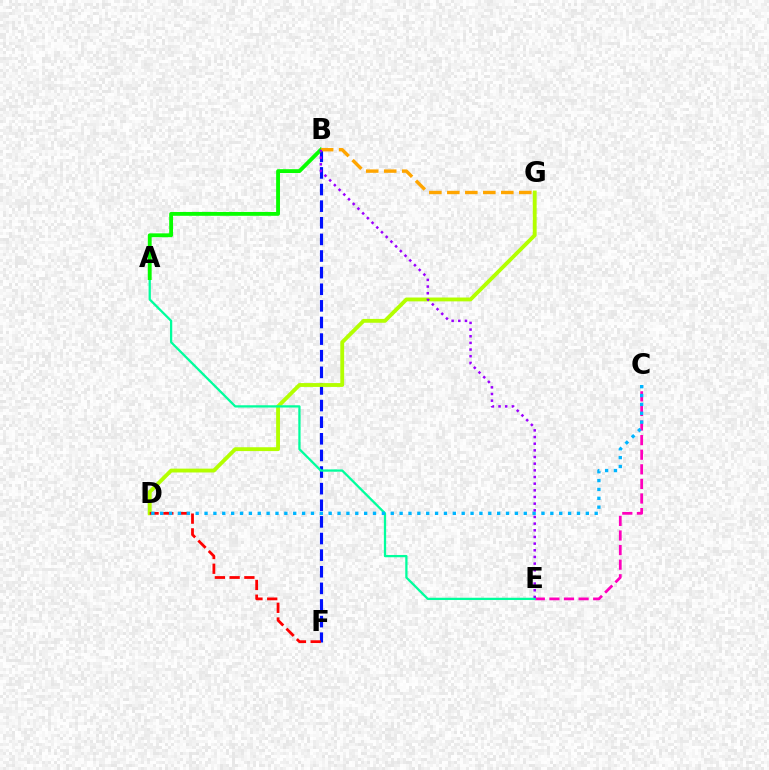{('B', 'F'): [{'color': '#0010ff', 'line_style': 'dashed', 'thickness': 2.26}], ('D', 'G'): [{'color': '#b3ff00', 'line_style': 'solid', 'thickness': 2.77}], ('C', 'E'): [{'color': '#ff00bd', 'line_style': 'dashed', 'thickness': 1.98}], ('A', 'E'): [{'color': '#00ff9d', 'line_style': 'solid', 'thickness': 1.64}], ('A', 'B'): [{'color': '#08ff00', 'line_style': 'solid', 'thickness': 2.77}], ('D', 'F'): [{'color': '#ff0000', 'line_style': 'dashed', 'thickness': 2.0}], ('C', 'D'): [{'color': '#00b5ff', 'line_style': 'dotted', 'thickness': 2.41}], ('B', 'G'): [{'color': '#ffa500', 'line_style': 'dashed', 'thickness': 2.44}], ('B', 'E'): [{'color': '#9b00ff', 'line_style': 'dotted', 'thickness': 1.81}]}